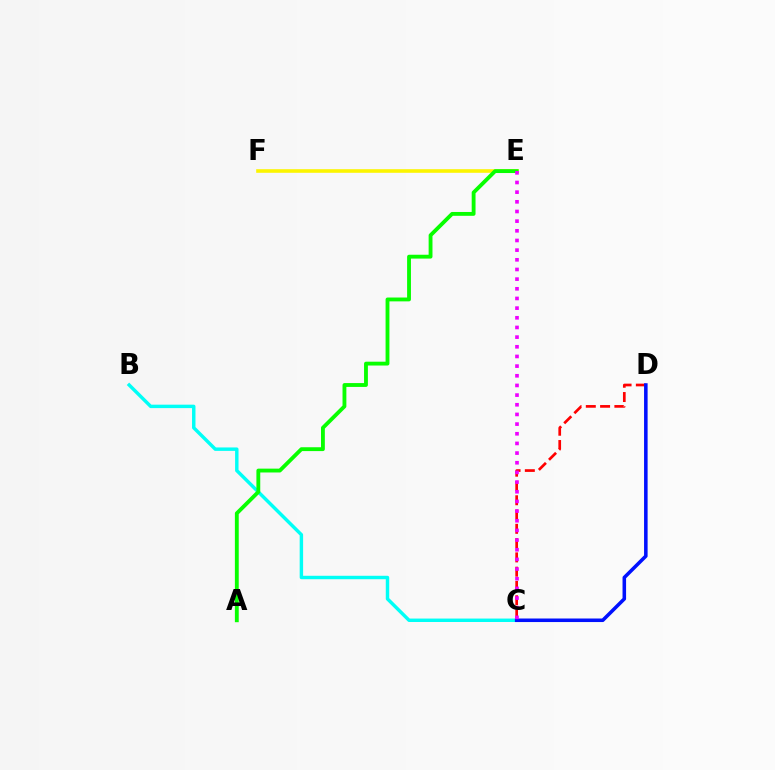{('E', 'F'): [{'color': '#fcf500', 'line_style': 'solid', 'thickness': 2.59}], ('B', 'C'): [{'color': '#00fff6', 'line_style': 'solid', 'thickness': 2.47}], ('A', 'E'): [{'color': '#08ff00', 'line_style': 'solid', 'thickness': 2.77}], ('C', 'D'): [{'color': '#ff0000', 'line_style': 'dashed', 'thickness': 1.94}, {'color': '#0010ff', 'line_style': 'solid', 'thickness': 2.56}], ('C', 'E'): [{'color': '#ee00ff', 'line_style': 'dotted', 'thickness': 2.63}]}